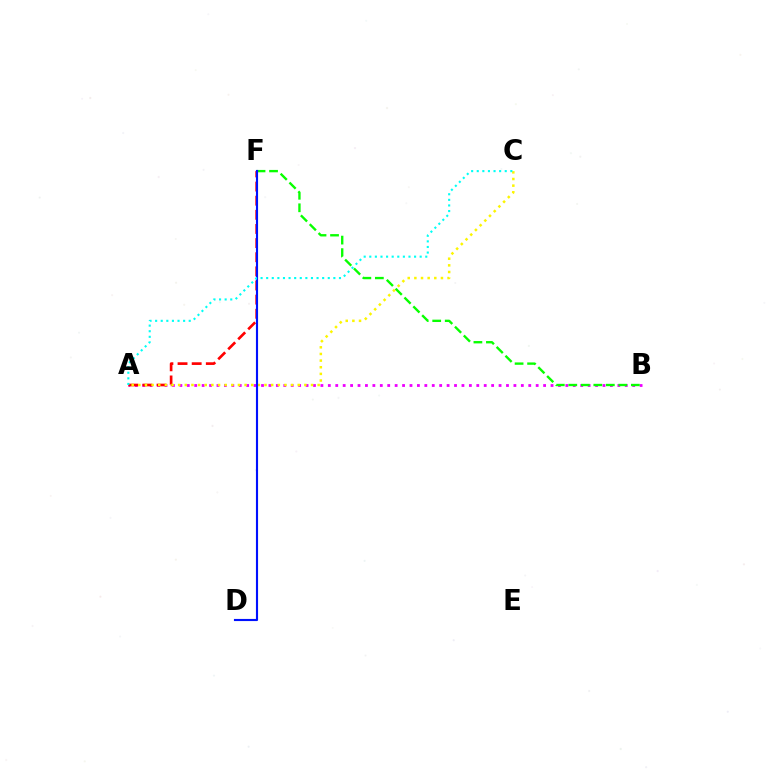{('A', 'B'): [{'color': '#ee00ff', 'line_style': 'dotted', 'thickness': 2.02}], ('A', 'F'): [{'color': '#ff0000', 'line_style': 'dashed', 'thickness': 1.92}], ('B', 'F'): [{'color': '#08ff00', 'line_style': 'dashed', 'thickness': 1.7}], ('A', 'C'): [{'color': '#fcf500', 'line_style': 'dotted', 'thickness': 1.8}, {'color': '#00fff6', 'line_style': 'dotted', 'thickness': 1.52}], ('D', 'F'): [{'color': '#0010ff', 'line_style': 'solid', 'thickness': 1.54}]}